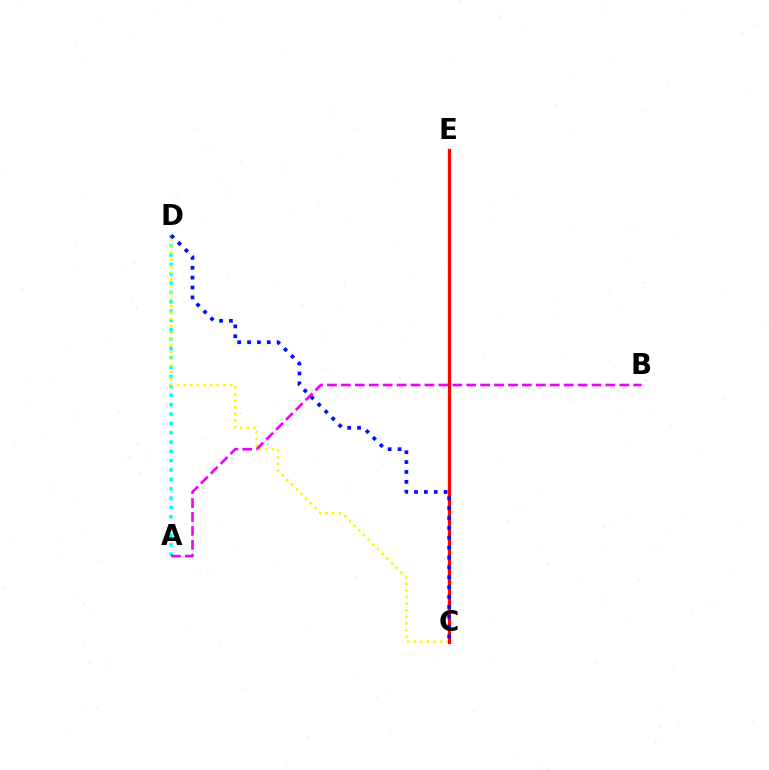{('C', 'E'): [{'color': '#08ff00', 'line_style': 'solid', 'thickness': 1.7}, {'color': '#ff0000', 'line_style': 'solid', 'thickness': 2.25}], ('A', 'D'): [{'color': '#00fff6', 'line_style': 'dotted', 'thickness': 2.54}], ('C', 'D'): [{'color': '#fcf500', 'line_style': 'dotted', 'thickness': 1.8}, {'color': '#0010ff', 'line_style': 'dotted', 'thickness': 2.68}], ('A', 'B'): [{'color': '#ee00ff', 'line_style': 'dashed', 'thickness': 1.89}]}